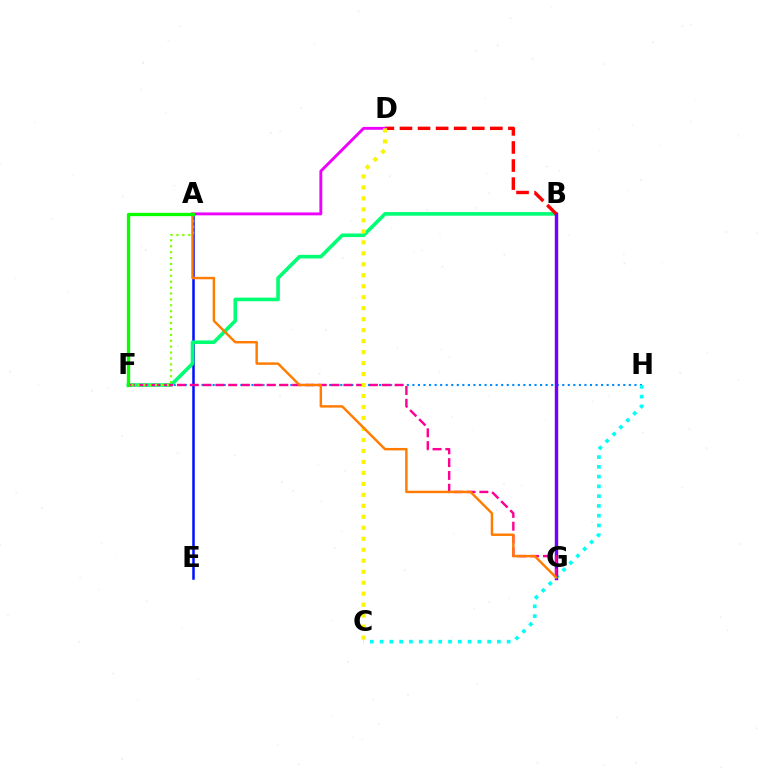{('F', 'H'): [{'color': '#008cff', 'line_style': 'dotted', 'thickness': 1.51}], ('A', 'E'): [{'color': '#0010ff', 'line_style': 'solid', 'thickness': 1.81}], ('C', 'H'): [{'color': '#00fff6', 'line_style': 'dotted', 'thickness': 2.65}], ('B', 'F'): [{'color': '#00ff74', 'line_style': 'solid', 'thickness': 2.6}], ('B', 'G'): [{'color': '#7200ff', 'line_style': 'solid', 'thickness': 2.45}], ('F', 'G'): [{'color': '#ff0094', 'line_style': 'dashed', 'thickness': 1.74}], ('B', 'D'): [{'color': '#ff0000', 'line_style': 'dashed', 'thickness': 2.46}], ('A', 'F'): [{'color': '#84ff00', 'line_style': 'dotted', 'thickness': 1.6}, {'color': '#08ff00', 'line_style': 'solid', 'thickness': 2.38}], ('A', 'D'): [{'color': '#ee00ff', 'line_style': 'solid', 'thickness': 2.08}], ('C', 'D'): [{'color': '#fcf500', 'line_style': 'dotted', 'thickness': 2.98}], ('A', 'G'): [{'color': '#ff7c00', 'line_style': 'solid', 'thickness': 1.76}]}